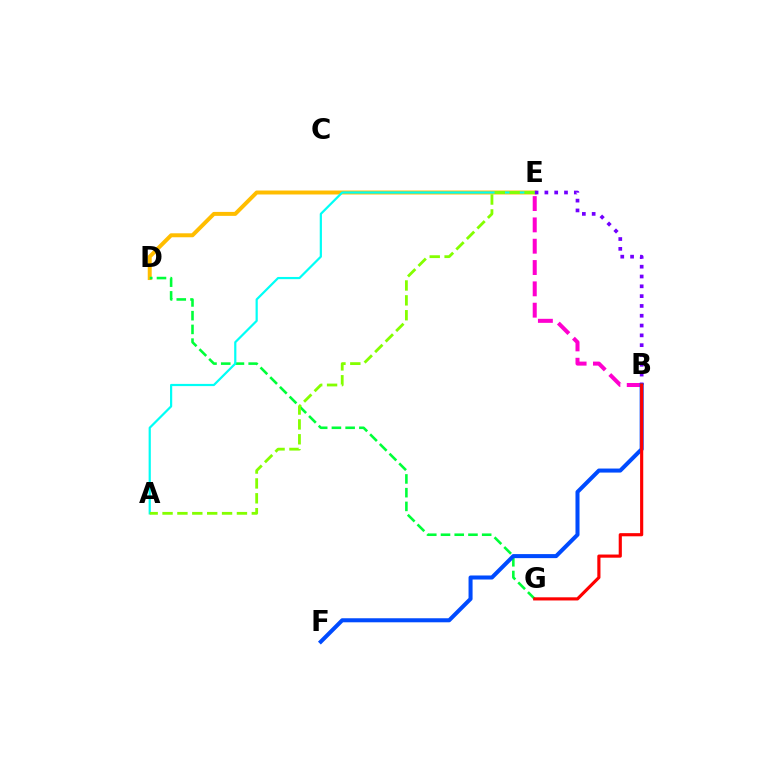{('D', 'E'): [{'color': '#ffbd00', 'line_style': 'solid', 'thickness': 2.85}], ('D', 'G'): [{'color': '#00ff39', 'line_style': 'dashed', 'thickness': 1.86}], ('A', 'E'): [{'color': '#00fff6', 'line_style': 'solid', 'thickness': 1.59}, {'color': '#84ff00', 'line_style': 'dashed', 'thickness': 2.02}], ('B', 'E'): [{'color': '#7200ff', 'line_style': 'dotted', 'thickness': 2.67}, {'color': '#ff00cf', 'line_style': 'dashed', 'thickness': 2.9}], ('B', 'F'): [{'color': '#004bff', 'line_style': 'solid', 'thickness': 2.91}], ('B', 'G'): [{'color': '#ff0000', 'line_style': 'solid', 'thickness': 2.27}]}